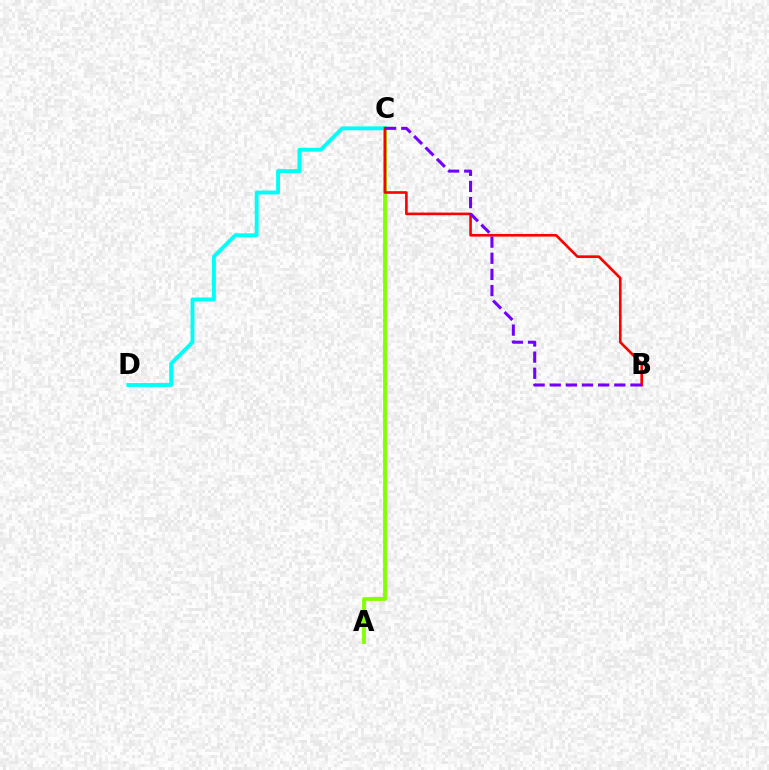{('A', 'C'): [{'color': '#84ff00', 'line_style': 'solid', 'thickness': 2.76}], ('C', 'D'): [{'color': '#00fff6', 'line_style': 'solid', 'thickness': 2.8}], ('B', 'C'): [{'color': '#ff0000', 'line_style': 'solid', 'thickness': 1.9}, {'color': '#7200ff', 'line_style': 'dashed', 'thickness': 2.19}]}